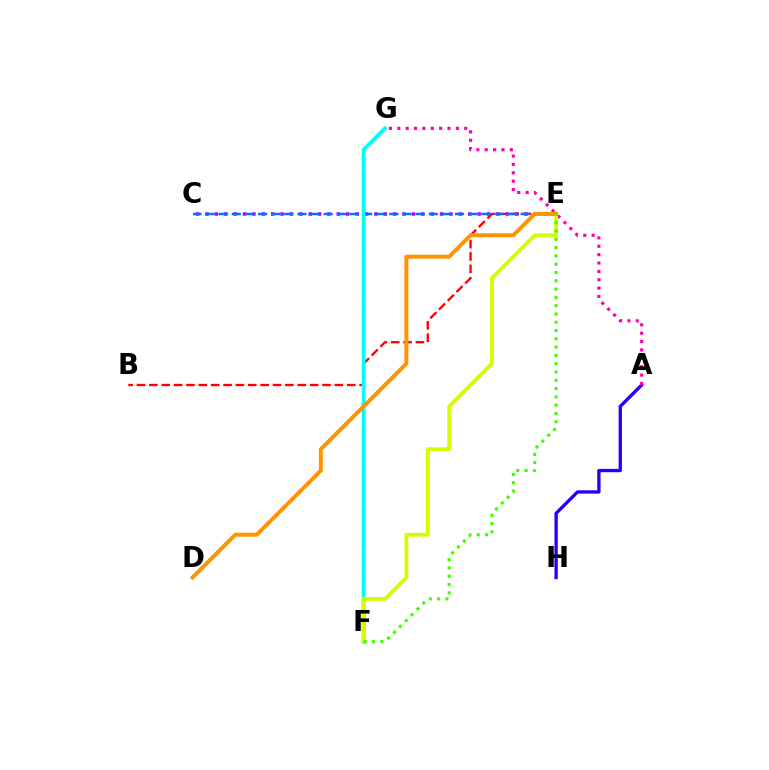{('B', 'E'): [{'color': '#ff0000', 'line_style': 'dashed', 'thickness': 1.68}], ('C', 'E'): [{'color': '#b900ff', 'line_style': 'dotted', 'thickness': 2.55}, {'color': '#0074ff', 'line_style': 'dashed', 'thickness': 1.78}], ('A', 'H'): [{'color': '#2500ff', 'line_style': 'solid', 'thickness': 2.39}], ('A', 'G'): [{'color': '#ff00ac', 'line_style': 'dotted', 'thickness': 2.27}], ('F', 'G'): [{'color': '#00ff5c', 'line_style': 'dotted', 'thickness': 2.4}, {'color': '#00fff6', 'line_style': 'solid', 'thickness': 2.67}], ('E', 'F'): [{'color': '#d1ff00', 'line_style': 'solid', 'thickness': 2.74}, {'color': '#3dff00', 'line_style': 'dotted', 'thickness': 2.25}], ('D', 'E'): [{'color': '#ff9400', 'line_style': 'solid', 'thickness': 2.86}]}